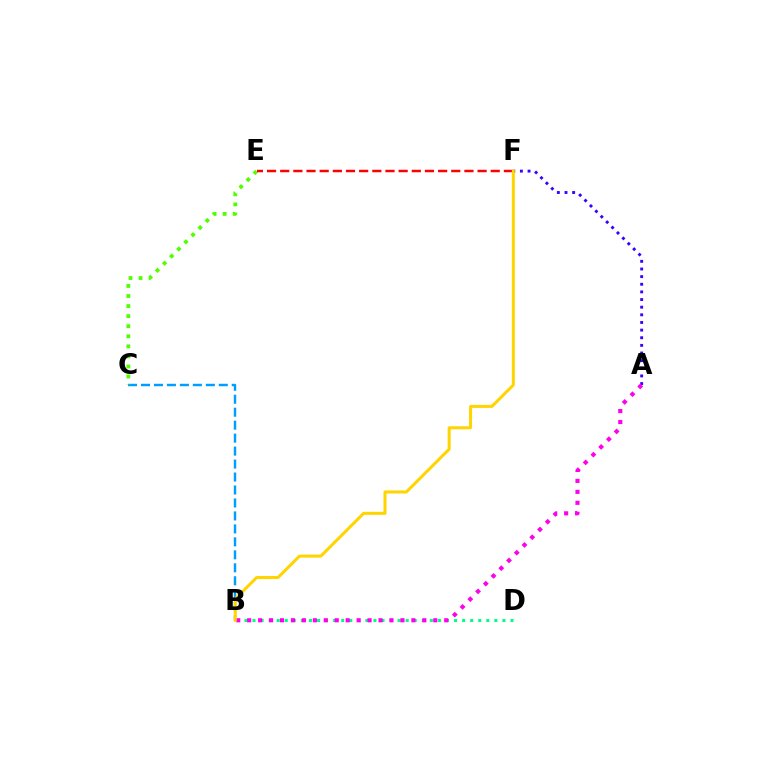{('B', 'D'): [{'color': '#00ff86', 'line_style': 'dotted', 'thickness': 2.19}], ('B', 'C'): [{'color': '#009eff', 'line_style': 'dashed', 'thickness': 1.76}], ('A', 'F'): [{'color': '#3700ff', 'line_style': 'dotted', 'thickness': 2.08}], ('A', 'B'): [{'color': '#ff00ed', 'line_style': 'dotted', 'thickness': 2.97}], ('C', 'E'): [{'color': '#4fff00', 'line_style': 'dotted', 'thickness': 2.73}], ('E', 'F'): [{'color': '#ff0000', 'line_style': 'dashed', 'thickness': 1.79}], ('B', 'F'): [{'color': '#ffd500', 'line_style': 'solid', 'thickness': 2.17}]}